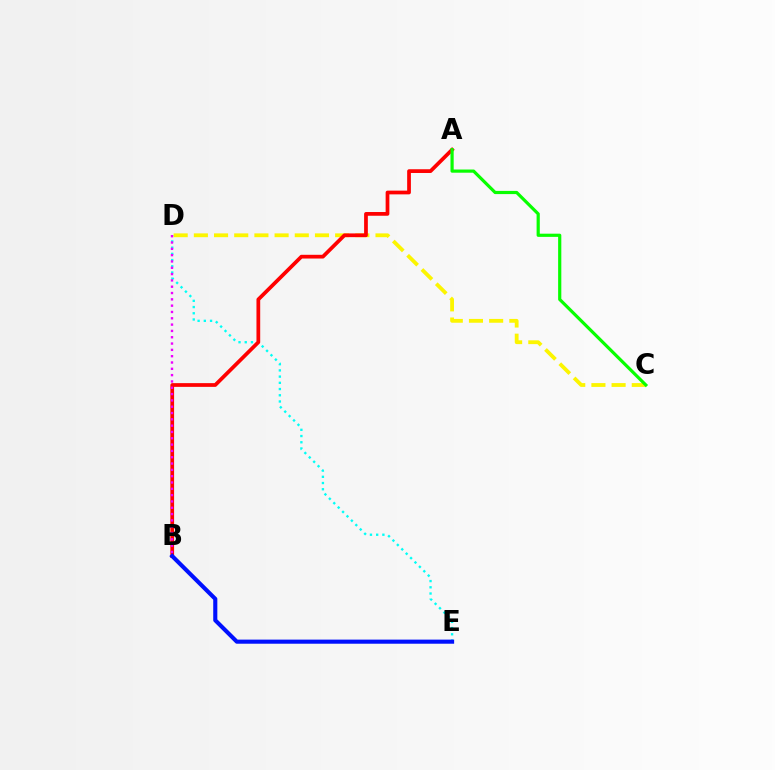{('D', 'E'): [{'color': '#00fff6', 'line_style': 'dotted', 'thickness': 1.69}], ('C', 'D'): [{'color': '#fcf500', 'line_style': 'dashed', 'thickness': 2.74}], ('A', 'B'): [{'color': '#ff0000', 'line_style': 'solid', 'thickness': 2.69}], ('B', 'D'): [{'color': '#ee00ff', 'line_style': 'dotted', 'thickness': 1.72}], ('B', 'E'): [{'color': '#0010ff', 'line_style': 'solid', 'thickness': 2.96}], ('A', 'C'): [{'color': '#08ff00', 'line_style': 'solid', 'thickness': 2.29}]}